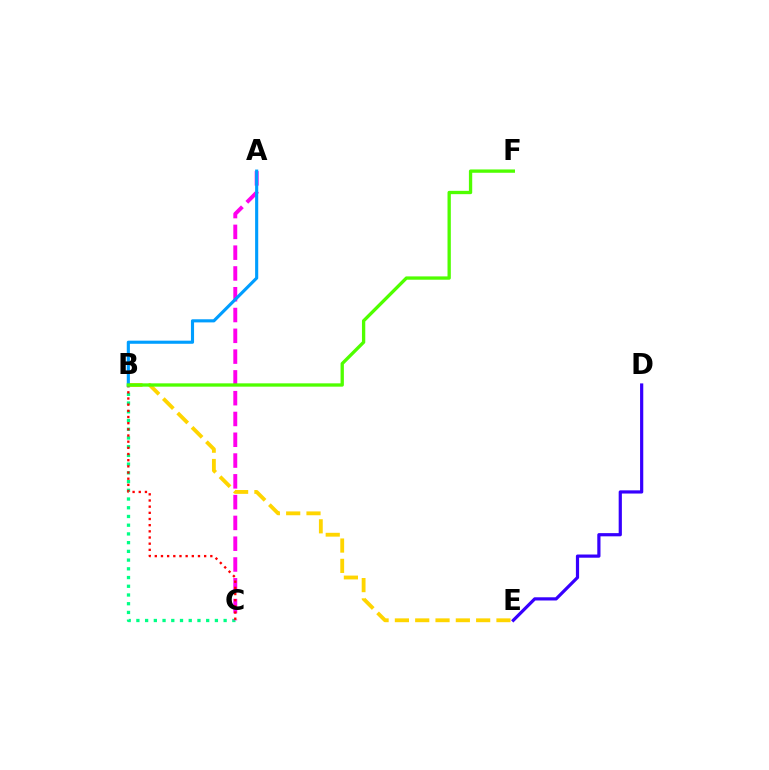{('B', 'C'): [{'color': '#00ff86', 'line_style': 'dotted', 'thickness': 2.37}, {'color': '#ff0000', 'line_style': 'dotted', 'thickness': 1.68}], ('A', 'C'): [{'color': '#ff00ed', 'line_style': 'dashed', 'thickness': 2.82}], ('B', 'E'): [{'color': '#ffd500', 'line_style': 'dashed', 'thickness': 2.76}], ('A', 'B'): [{'color': '#009eff', 'line_style': 'solid', 'thickness': 2.25}], ('B', 'F'): [{'color': '#4fff00', 'line_style': 'solid', 'thickness': 2.39}], ('D', 'E'): [{'color': '#3700ff', 'line_style': 'solid', 'thickness': 2.31}]}